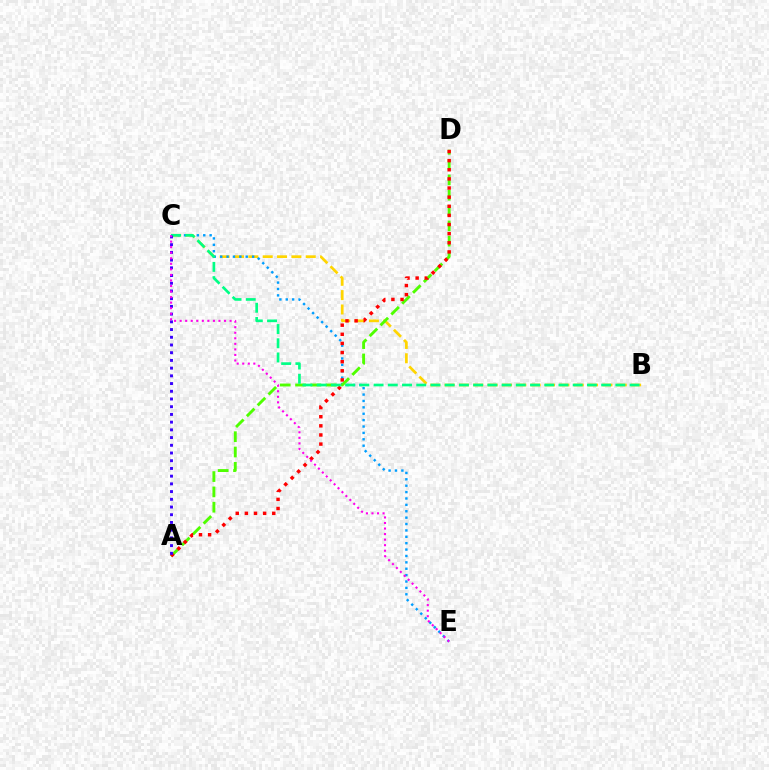{('B', 'C'): [{'color': '#ffd500', 'line_style': 'dashed', 'thickness': 1.95}, {'color': '#00ff86', 'line_style': 'dashed', 'thickness': 1.93}], ('C', 'E'): [{'color': '#009eff', 'line_style': 'dotted', 'thickness': 1.74}, {'color': '#ff00ed', 'line_style': 'dotted', 'thickness': 1.51}], ('A', 'D'): [{'color': '#4fff00', 'line_style': 'dashed', 'thickness': 2.08}, {'color': '#ff0000', 'line_style': 'dotted', 'thickness': 2.48}], ('A', 'C'): [{'color': '#3700ff', 'line_style': 'dotted', 'thickness': 2.1}]}